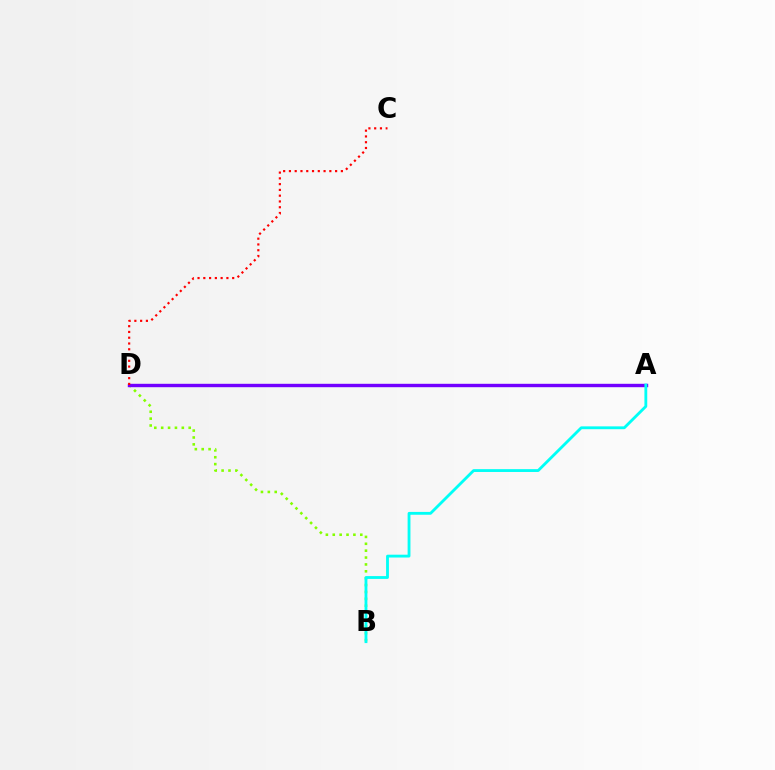{('B', 'D'): [{'color': '#84ff00', 'line_style': 'dotted', 'thickness': 1.87}], ('A', 'D'): [{'color': '#7200ff', 'line_style': 'solid', 'thickness': 2.45}], ('C', 'D'): [{'color': '#ff0000', 'line_style': 'dotted', 'thickness': 1.57}], ('A', 'B'): [{'color': '#00fff6', 'line_style': 'solid', 'thickness': 2.04}]}